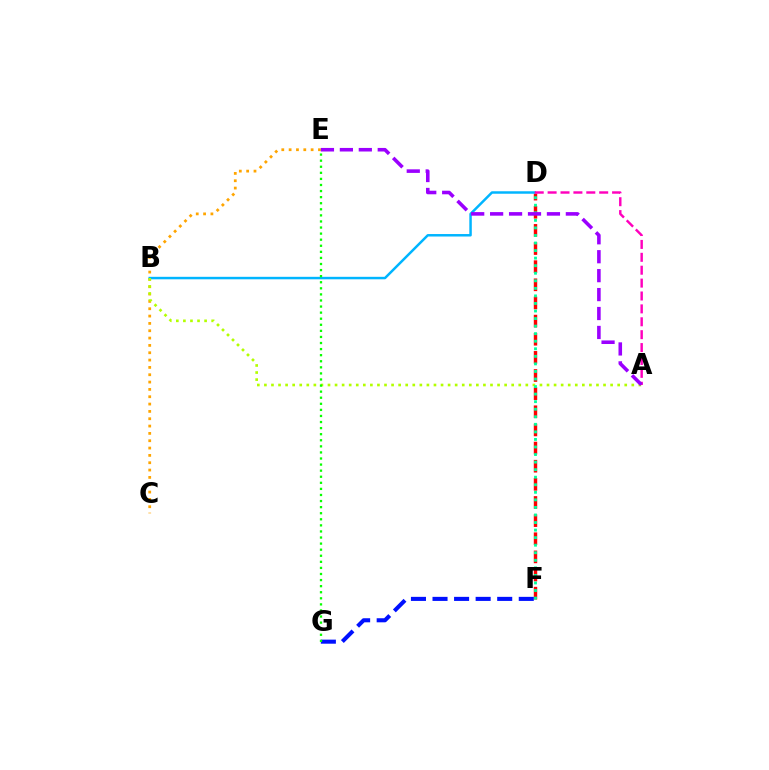{('D', 'F'): [{'color': '#ff0000', 'line_style': 'dashed', 'thickness': 2.46}, {'color': '#00ff9d', 'line_style': 'dotted', 'thickness': 2.05}], ('C', 'E'): [{'color': '#ffa500', 'line_style': 'dotted', 'thickness': 1.99}], ('B', 'D'): [{'color': '#00b5ff', 'line_style': 'solid', 'thickness': 1.79}], ('A', 'B'): [{'color': '#b3ff00', 'line_style': 'dotted', 'thickness': 1.92}], ('F', 'G'): [{'color': '#0010ff', 'line_style': 'dashed', 'thickness': 2.93}], ('E', 'G'): [{'color': '#08ff00', 'line_style': 'dotted', 'thickness': 1.65}], ('A', 'D'): [{'color': '#ff00bd', 'line_style': 'dashed', 'thickness': 1.75}], ('A', 'E'): [{'color': '#9b00ff', 'line_style': 'dashed', 'thickness': 2.57}]}